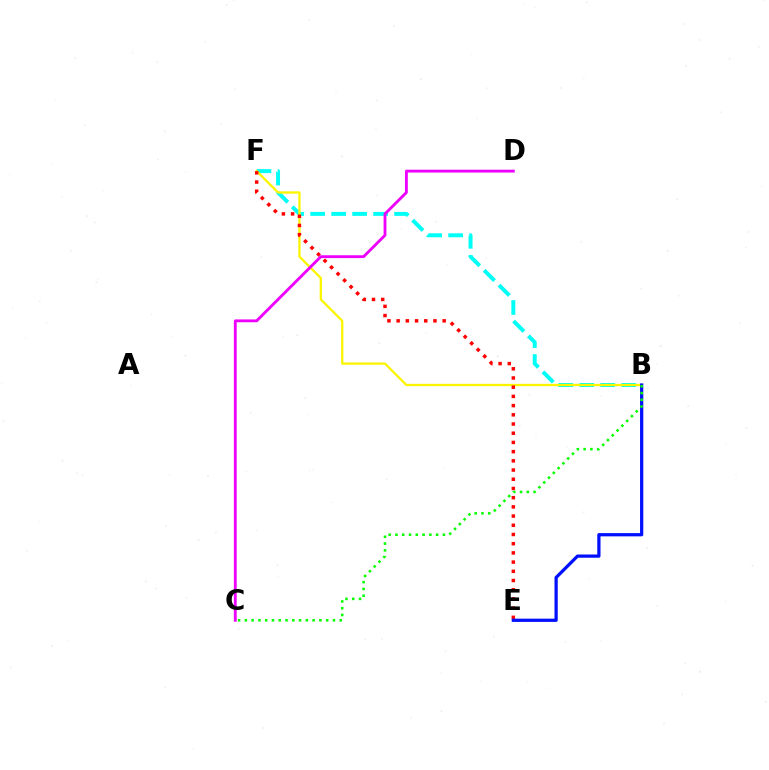{('B', 'F'): [{'color': '#00fff6', 'line_style': 'dashed', 'thickness': 2.85}, {'color': '#fcf500', 'line_style': 'solid', 'thickness': 1.65}], ('E', 'F'): [{'color': '#ff0000', 'line_style': 'dotted', 'thickness': 2.5}], ('B', 'E'): [{'color': '#0010ff', 'line_style': 'solid', 'thickness': 2.34}], ('C', 'D'): [{'color': '#ee00ff', 'line_style': 'solid', 'thickness': 2.04}], ('B', 'C'): [{'color': '#08ff00', 'line_style': 'dotted', 'thickness': 1.84}]}